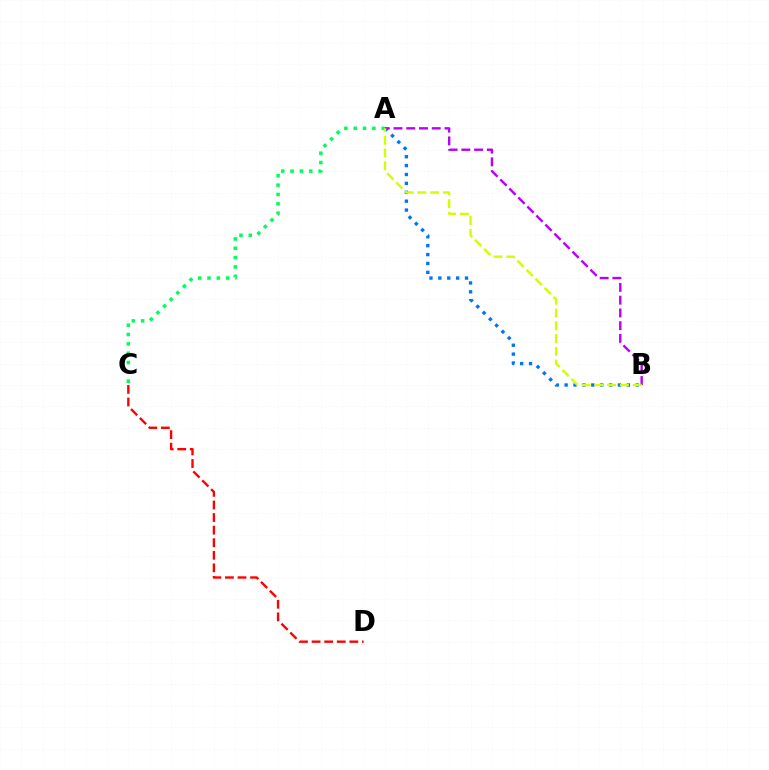{('A', 'B'): [{'color': '#0074ff', 'line_style': 'dotted', 'thickness': 2.42}, {'color': '#b900ff', 'line_style': 'dashed', 'thickness': 1.73}, {'color': '#d1ff00', 'line_style': 'dashed', 'thickness': 1.74}], ('A', 'C'): [{'color': '#00ff5c', 'line_style': 'dotted', 'thickness': 2.54}], ('C', 'D'): [{'color': '#ff0000', 'line_style': 'dashed', 'thickness': 1.71}]}